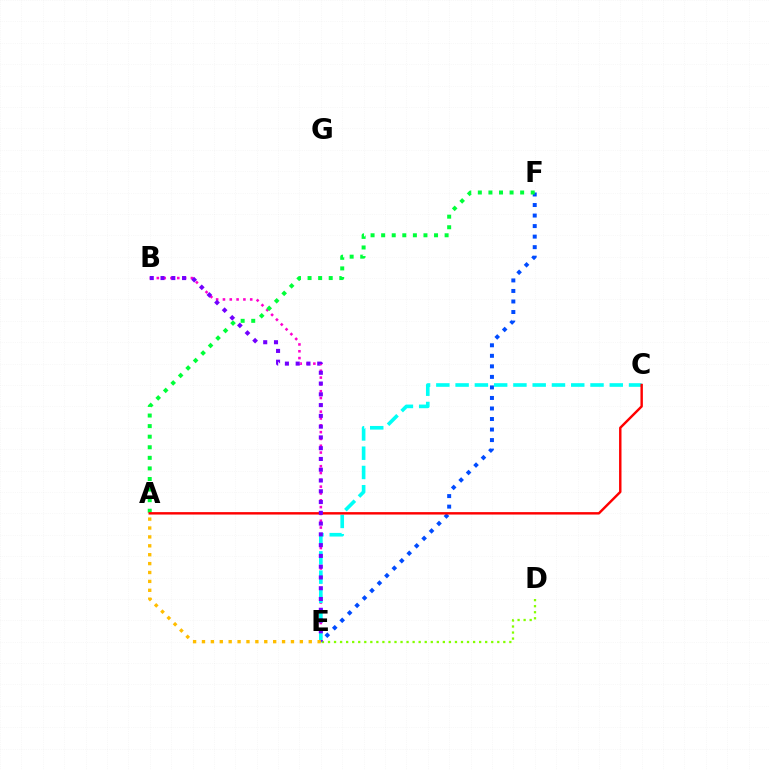{('E', 'F'): [{'color': '#004bff', 'line_style': 'dotted', 'thickness': 2.86}], ('B', 'E'): [{'color': '#ff00cf', 'line_style': 'dotted', 'thickness': 1.85}, {'color': '#7200ff', 'line_style': 'dotted', 'thickness': 2.93}], ('A', 'F'): [{'color': '#00ff39', 'line_style': 'dotted', 'thickness': 2.87}], ('C', 'E'): [{'color': '#00fff6', 'line_style': 'dashed', 'thickness': 2.62}], ('A', 'C'): [{'color': '#ff0000', 'line_style': 'solid', 'thickness': 1.75}], ('D', 'E'): [{'color': '#84ff00', 'line_style': 'dotted', 'thickness': 1.64}], ('A', 'E'): [{'color': '#ffbd00', 'line_style': 'dotted', 'thickness': 2.42}]}